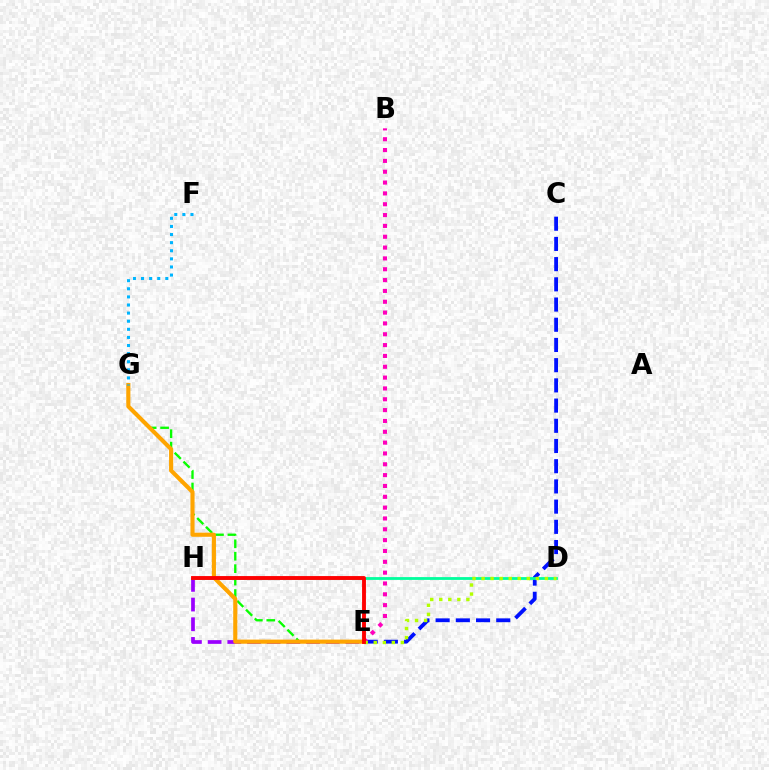{('E', 'H'): [{'color': '#9b00ff', 'line_style': 'dashed', 'thickness': 2.67}, {'color': '#ff0000', 'line_style': 'solid', 'thickness': 2.79}], ('C', 'E'): [{'color': '#0010ff', 'line_style': 'dashed', 'thickness': 2.75}], ('E', 'G'): [{'color': '#08ff00', 'line_style': 'dashed', 'thickness': 1.69}, {'color': '#ffa500', 'line_style': 'solid', 'thickness': 2.97}], ('B', 'E'): [{'color': '#ff00bd', 'line_style': 'dotted', 'thickness': 2.94}], ('D', 'H'): [{'color': '#00ff9d', 'line_style': 'solid', 'thickness': 2.02}], ('F', 'G'): [{'color': '#00b5ff', 'line_style': 'dotted', 'thickness': 2.2}], ('D', 'E'): [{'color': '#b3ff00', 'line_style': 'dotted', 'thickness': 2.46}]}